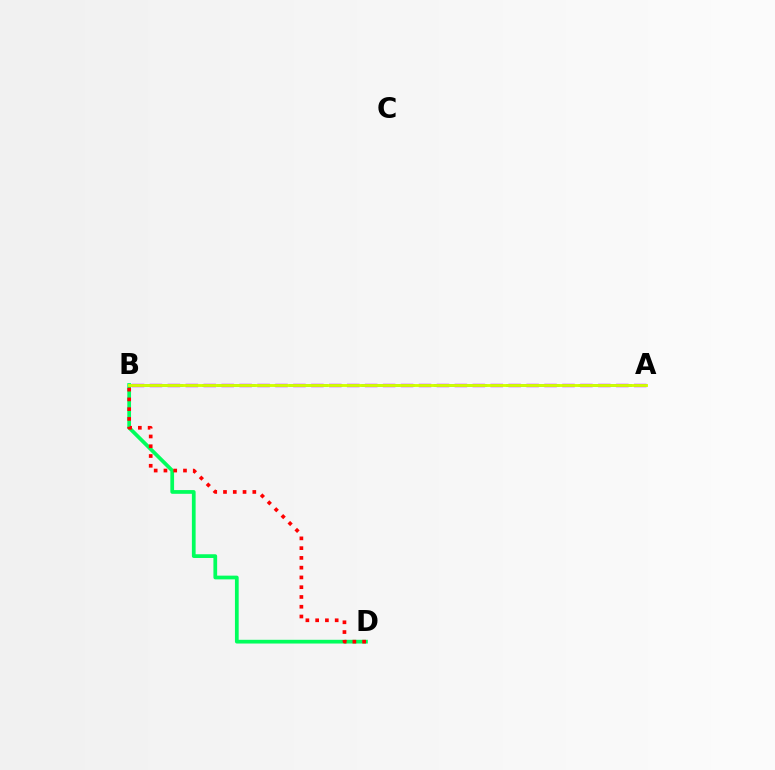{('B', 'D'): [{'color': '#00ff5c', 'line_style': 'solid', 'thickness': 2.69}, {'color': '#ff0000', 'line_style': 'dotted', 'thickness': 2.65}], ('A', 'B'): [{'color': '#0074ff', 'line_style': 'dashed', 'thickness': 1.97}, {'color': '#b900ff', 'line_style': 'dashed', 'thickness': 2.44}, {'color': '#d1ff00', 'line_style': 'solid', 'thickness': 2.07}]}